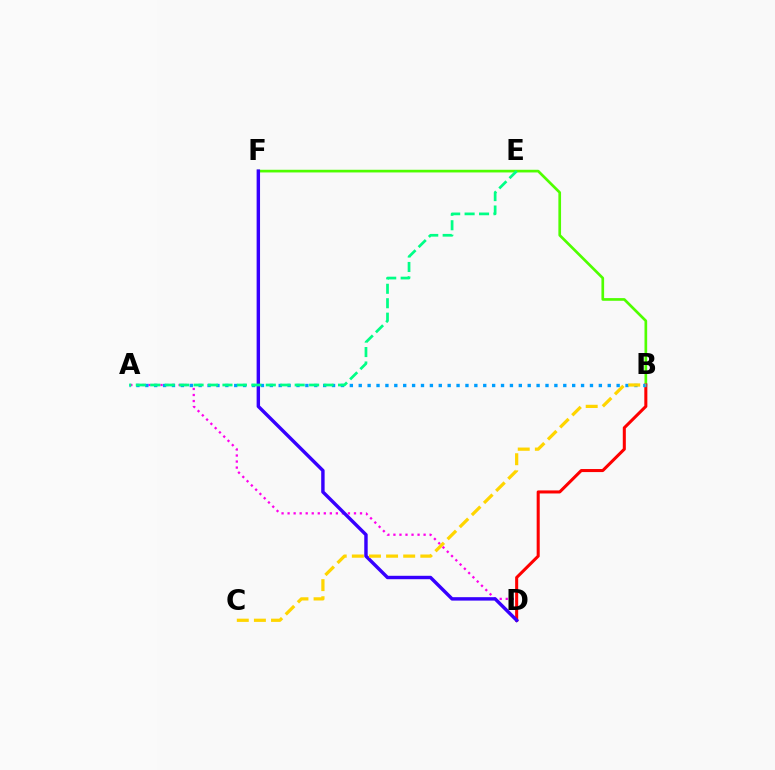{('A', 'D'): [{'color': '#ff00ed', 'line_style': 'dotted', 'thickness': 1.64}], ('B', 'F'): [{'color': '#4fff00', 'line_style': 'solid', 'thickness': 1.93}], ('B', 'D'): [{'color': '#ff0000', 'line_style': 'solid', 'thickness': 2.19}], ('D', 'F'): [{'color': '#3700ff', 'line_style': 'solid', 'thickness': 2.46}], ('A', 'B'): [{'color': '#009eff', 'line_style': 'dotted', 'thickness': 2.42}], ('B', 'C'): [{'color': '#ffd500', 'line_style': 'dashed', 'thickness': 2.33}], ('A', 'E'): [{'color': '#00ff86', 'line_style': 'dashed', 'thickness': 1.96}]}